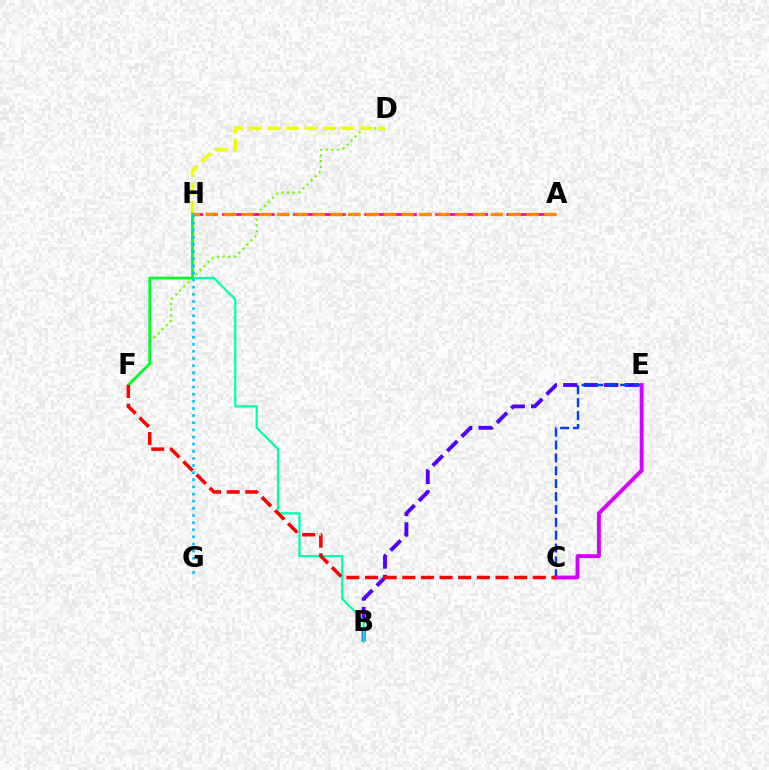{('B', 'E'): [{'color': '#4f00ff', 'line_style': 'dashed', 'thickness': 2.78}], ('C', 'E'): [{'color': '#003fff', 'line_style': 'dashed', 'thickness': 1.75}, {'color': '#d600ff', 'line_style': 'solid', 'thickness': 2.83}], ('D', 'F'): [{'color': '#66ff00', 'line_style': 'dotted', 'thickness': 1.56}], ('A', 'H'): [{'color': '#ff00a0', 'line_style': 'dashed', 'thickness': 1.93}, {'color': '#ff8800', 'line_style': 'dashed', 'thickness': 2.42}], ('D', 'H'): [{'color': '#eeff00', 'line_style': 'dashed', 'thickness': 2.51}], ('B', 'H'): [{'color': '#00ffaf', 'line_style': 'solid', 'thickness': 1.63}], ('F', 'H'): [{'color': '#00ff27', 'line_style': 'solid', 'thickness': 1.95}], ('G', 'H'): [{'color': '#00c7ff', 'line_style': 'dotted', 'thickness': 1.94}], ('C', 'F'): [{'color': '#ff0000', 'line_style': 'dashed', 'thickness': 2.53}]}